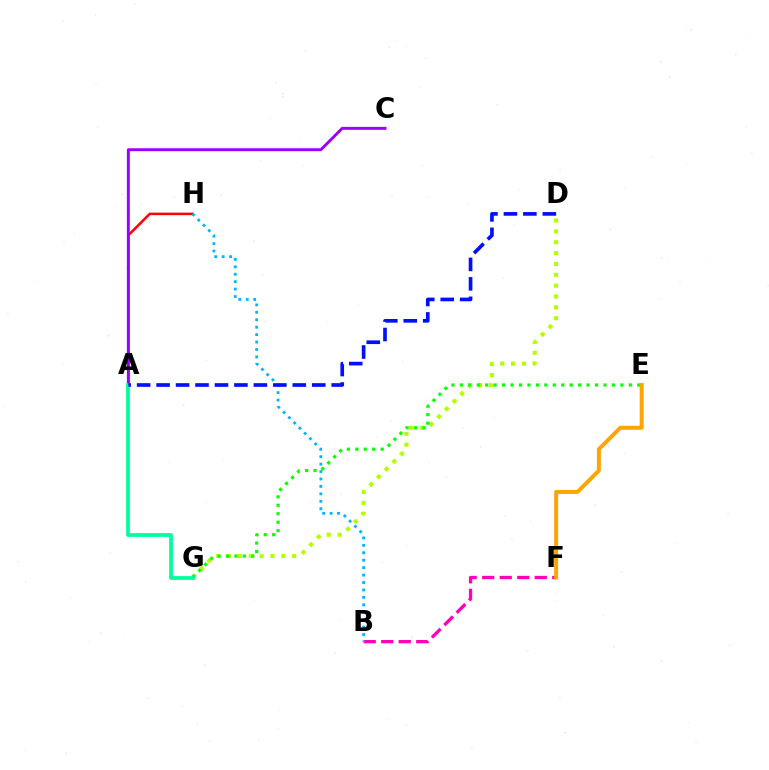{('B', 'F'): [{'color': '#ff00bd', 'line_style': 'dashed', 'thickness': 2.38}], ('D', 'G'): [{'color': '#b3ff00', 'line_style': 'dotted', 'thickness': 2.95}], ('E', 'G'): [{'color': '#08ff00', 'line_style': 'dotted', 'thickness': 2.3}], ('E', 'F'): [{'color': '#ffa500', 'line_style': 'solid', 'thickness': 2.85}], ('A', 'H'): [{'color': '#ff0000', 'line_style': 'solid', 'thickness': 1.82}], ('B', 'H'): [{'color': '#00b5ff', 'line_style': 'dotted', 'thickness': 2.02}], ('A', 'C'): [{'color': '#9b00ff', 'line_style': 'solid', 'thickness': 2.11}], ('A', 'G'): [{'color': '#00ff9d', 'line_style': 'solid', 'thickness': 2.7}], ('A', 'D'): [{'color': '#0010ff', 'line_style': 'dashed', 'thickness': 2.64}]}